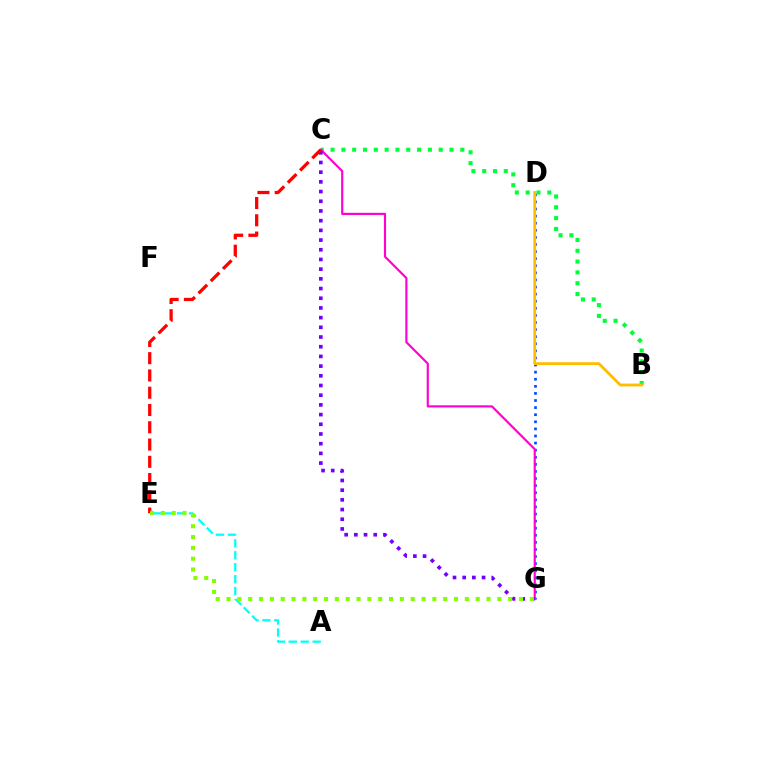{('D', 'G'): [{'color': '#004bff', 'line_style': 'dotted', 'thickness': 1.93}], ('B', 'C'): [{'color': '#00ff39', 'line_style': 'dotted', 'thickness': 2.94}], ('A', 'E'): [{'color': '#00fff6', 'line_style': 'dashed', 'thickness': 1.62}], ('C', 'G'): [{'color': '#ff00cf', 'line_style': 'solid', 'thickness': 1.55}, {'color': '#7200ff', 'line_style': 'dotted', 'thickness': 2.63}], ('B', 'D'): [{'color': '#ffbd00', 'line_style': 'solid', 'thickness': 2.02}], ('C', 'E'): [{'color': '#ff0000', 'line_style': 'dashed', 'thickness': 2.35}], ('E', 'G'): [{'color': '#84ff00', 'line_style': 'dotted', 'thickness': 2.94}]}